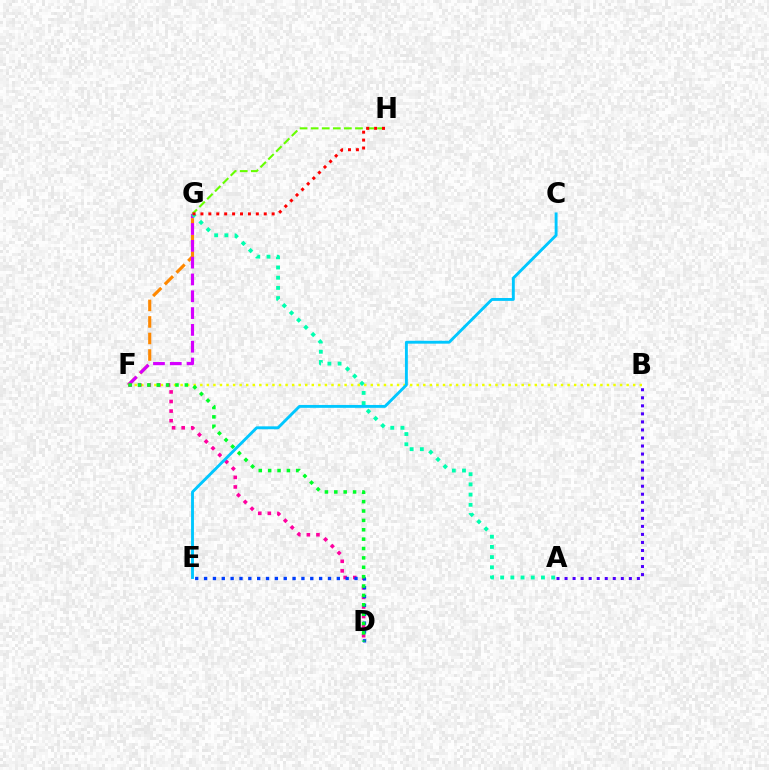{('G', 'H'): [{'color': '#66ff00', 'line_style': 'dashed', 'thickness': 1.51}, {'color': '#ff0000', 'line_style': 'dotted', 'thickness': 2.15}], ('F', 'G'): [{'color': '#ff8800', 'line_style': 'dashed', 'thickness': 2.25}, {'color': '#d600ff', 'line_style': 'dashed', 'thickness': 2.28}], ('A', 'G'): [{'color': '#00ffaf', 'line_style': 'dotted', 'thickness': 2.77}], ('B', 'F'): [{'color': '#eeff00', 'line_style': 'dotted', 'thickness': 1.78}], ('A', 'B'): [{'color': '#4f00ff', 'line_style': 'dotted', 'thickness': 2.18}], ('D', 'F'): [{'color': '#ff00a0', 'line_style': 'dotted', 'thickness': 2.6}, {'color': '#00ff27', 'line_style': 'dotted', 'thickness': 2.55}], ('D', 'E'): [{'color': '#003fff', 'line_style': 'dotted', 'thickness': 2.4}], ('C', 'E'): [{'color': '#00c7ff', 'line_style': 'solid', 'thickness': 2.08}]}